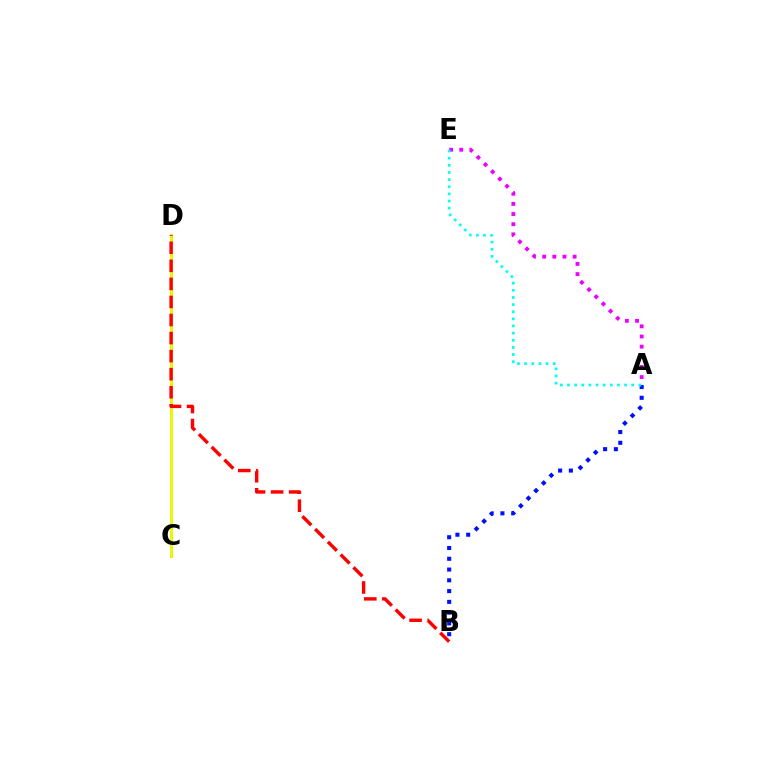{('A', 'E'): [{'color': '#ee00ff', 'line_style': 'dotted', 'thickness': 2.76}, {'color': '#00fff6', 'line_style': 'dotted', 'thickness': 1.94}], ('C', 'D'): [{'color': '#08ff00', 'line_style': 'solid', 'thickness': 1.87}, {'color': '#fcf500', 'line_style': 'solid', 'thickness': 1.96}], ('B', 'D'): [{'color': '#ff0000', 'line_style': 'dashed', 'thickness': 2.45}], ('A', 'B'): [{'color': '#0010ff', 'line_style': 'dotted', 'thickness': 2.93}]}